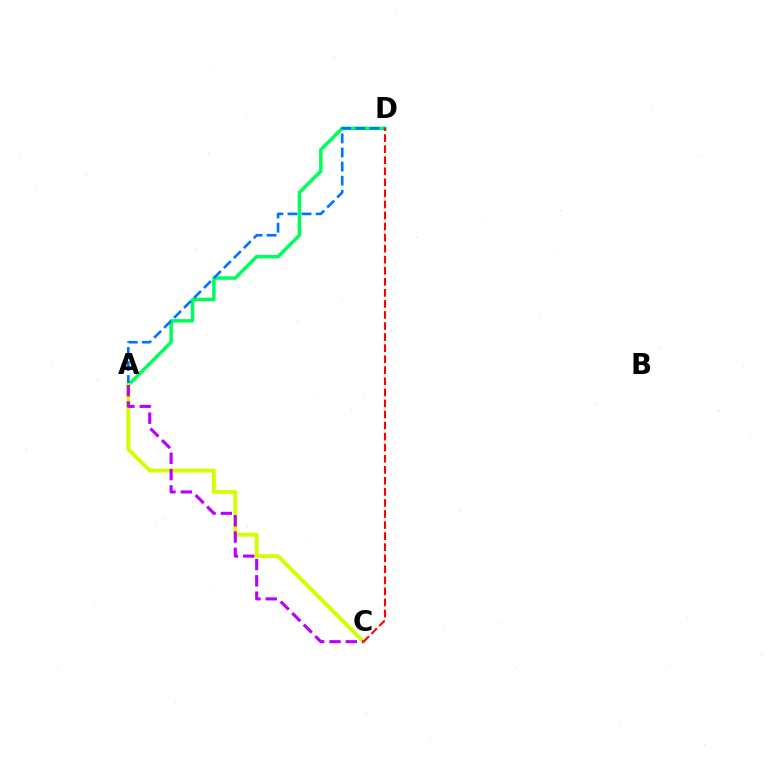{('A', 'D'): [{'color': '#00ff5c', 'line_style': 'solid', 'thickness': 2.54}, {'color': '#0074ff', 'line_style': 'dashed', 'thickness': 1.91}], ('A', 'C'): [{'color': '#d1ff00', 'line_style': 'solid', 'thickness': 2.78}, {'color': '#b900ff', 'line_style': 'dashed', 'thickness': 2.21}], ('C', 'D'): [{'color': '#ff0000', 'line_style': 'dashed', 'thickness': 1.5}]}